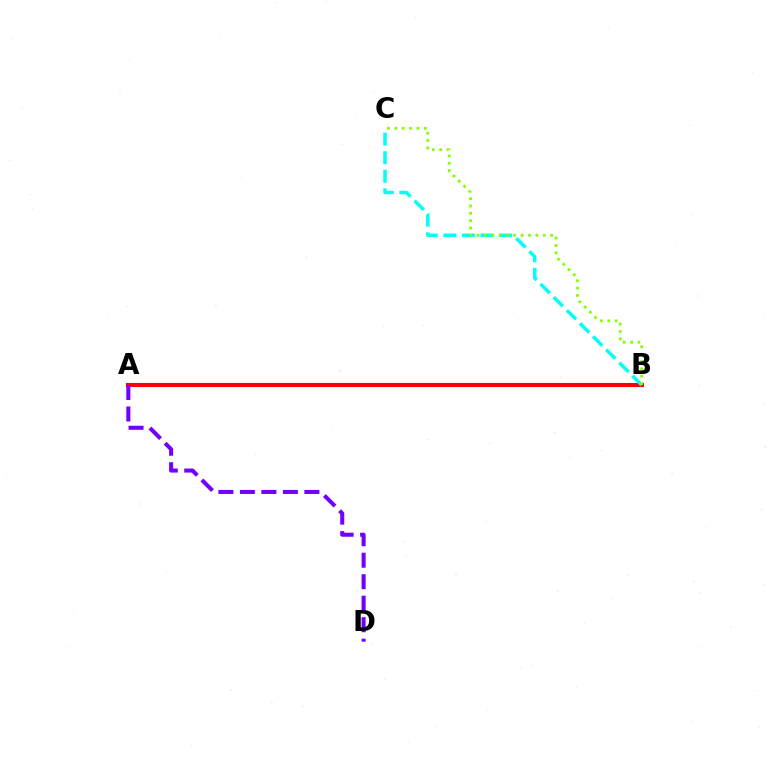{('A', 'B'): [{'color': '#ff0000', 'line_style': 'solid', 'thickness': 2.93}], ('B', 'C'): [{'color': '#00fff6', 'line_style': 'dashed', 'thickness': 2.52}, {'color': '#84ff00', 'line_style': 'dotted', 'thickness': 2.0}], ('A', 'D'): [{'color': '#7200ff', 'line_style': 'dashed', 'thickness': 2.92}]}